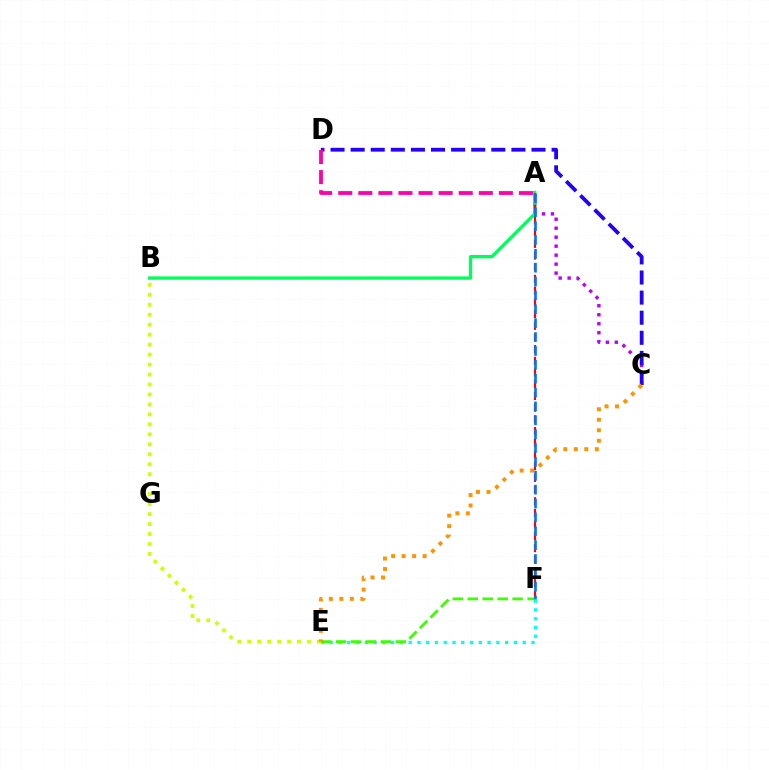{('A', 'C'): [{'color': '#b900ff', 'line_style': 'dotted', 'thickness': 2.44}], ('A', 'B'): [{'color': '#00ff5c', 'line_style': 'solid', 'thickness': 2.4}], ('C', 'D'): [{'color': '#2500ff', 'line_style': 'dashed', 'thickness': 2.73}], ('B', 'E'): [{'color': '#d1ff00', 'line_style': 'dotted', 'thickness': 2.71}], ('A', 'D'): [{'color': '#ff00ac', 'line_style': 'dashed', 'thickness': 2.73}], ('E', 'F'): [{'color': '#00fff6', 'line_style': 'dotted', 'thickness': 2.38}, {'color': '#3dff00', 'line_style': 'dashed', 'thickness': 2.03}], ('A', 'F'): [{'color': '#ff0000', 'line_style': 'dashed', 'thickness': 1.59}, {'color': '#0074ff', 'line_style': 'dashed', 'thickness': 1.88}], ('C', 'E'): [{'color': '#ff9400', 'line_style': 'dotted', 'thickness': 2.85}]}